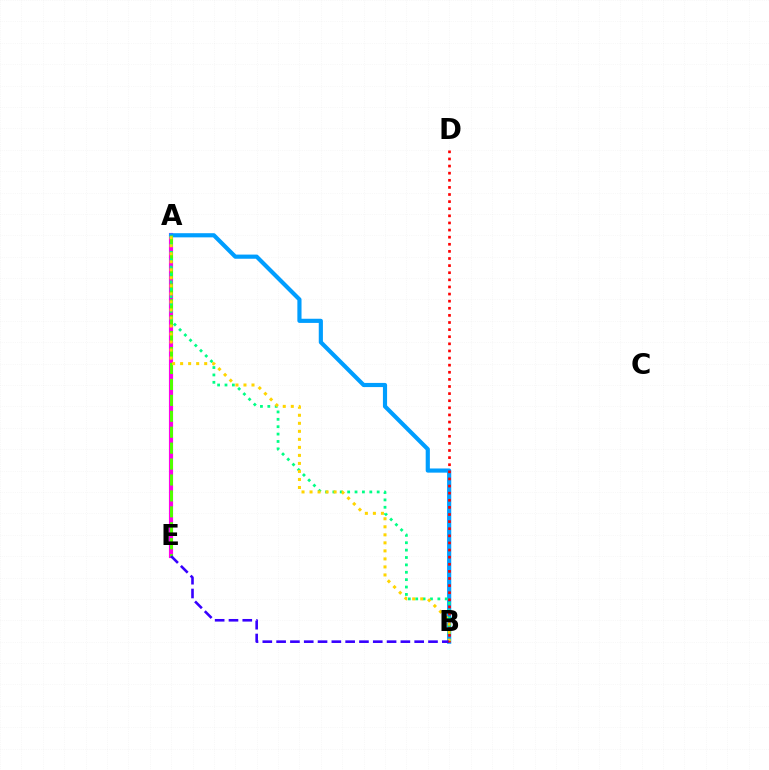{('A', 'E'): [{'color': '#ff00ed', 'line_style': 'solid', 'thickness': 2.98}, {'color': '#4fff00', 'line_style': 'dashed', 'thickness': 2.16}], ('A', 'B'): [{'color': '#009eff', 'line_style': 'solid', 'thickness': 2.99}, {'color': '#00ff86', 'line_style': 'dotted', 'thickness': 2.01}, {'color': '#ffd500', 'line_style': 'dotted', 'thickness': 2.18}], ('B', 'E'): [{'color': '#3700ff', 'line_style': 'dashed', 'thickness': 1.88}], ('B', 'D'): [{'color': '#ff0000', 'line_style': 'dotted', 'thickness': 1.93}]}